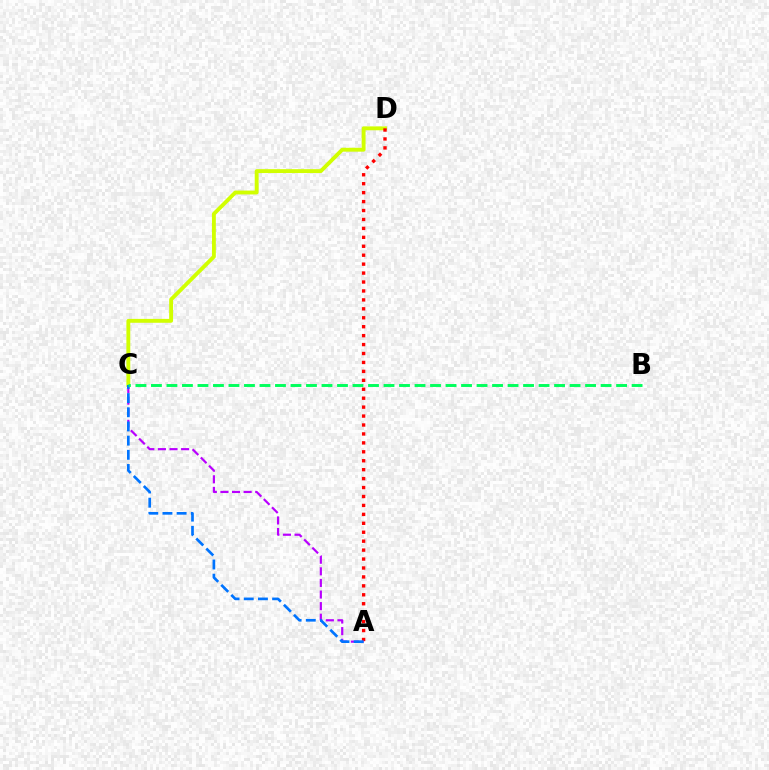{('C', 'D'): [{'color': '#d1ff00', 'line_style': 'solid', 'thickness': 2.79}], ('A', 'D'): [{'color': '#ff0000', 'line_style': 'dotted', 'thickness': 2.43}], ('A', 'C'): [{'color': '#b900ff', 'line_style': 'dashed', 'thickness': 1.58}, {'color': '#0074ff', 'line_style': 'dashed', 'thickness': 1.93}], ('B', 'C'): [{'color': '#00ff5c', 'line_style': 'dashed', 'thickness': 2.11}]}